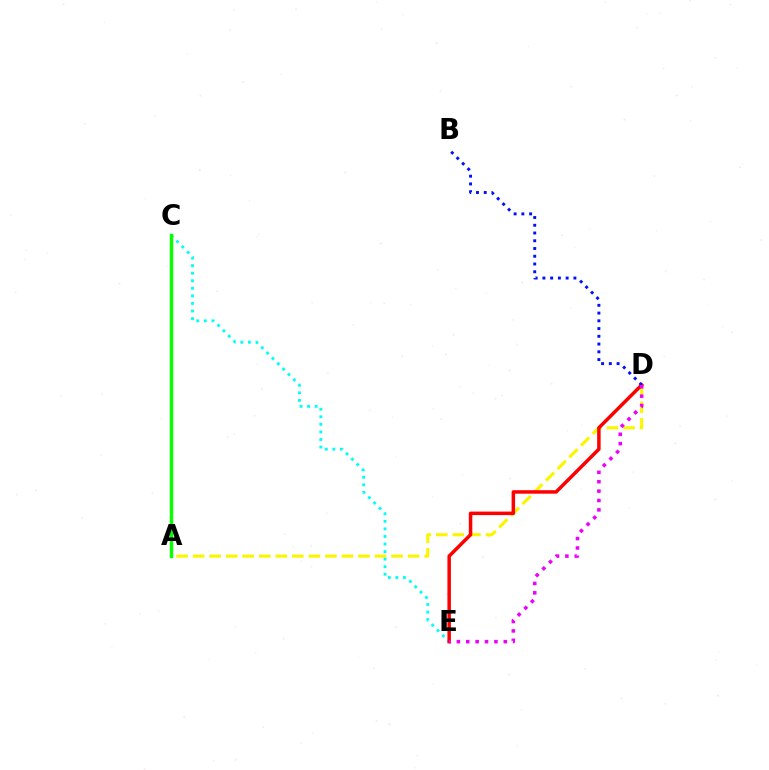{('A', 'D'): [{'color': '#fcf500', 'line_style': 'dashed', 'thickness': 2.25}], ('C', 'E'): [{'color': '#00fff6', 'line_style': 'dotted', 'thickness': 2.05}], ('A', 'C'): [{'color': '#08ff00', 'line_style': 'solid', 'thickness': 2.46}], ('D', 'E'): [{'color': '#ff0000', 'line_style': 'solid', 'thickness': 2.52}, {'color': '#ee00ff', 'line_style': 'dotted', 'thickness': 2.55}], ('B', 'D'): [{'color': '#0010ff', 'line_style': 'dotted', 'thickness': 2.1}]}